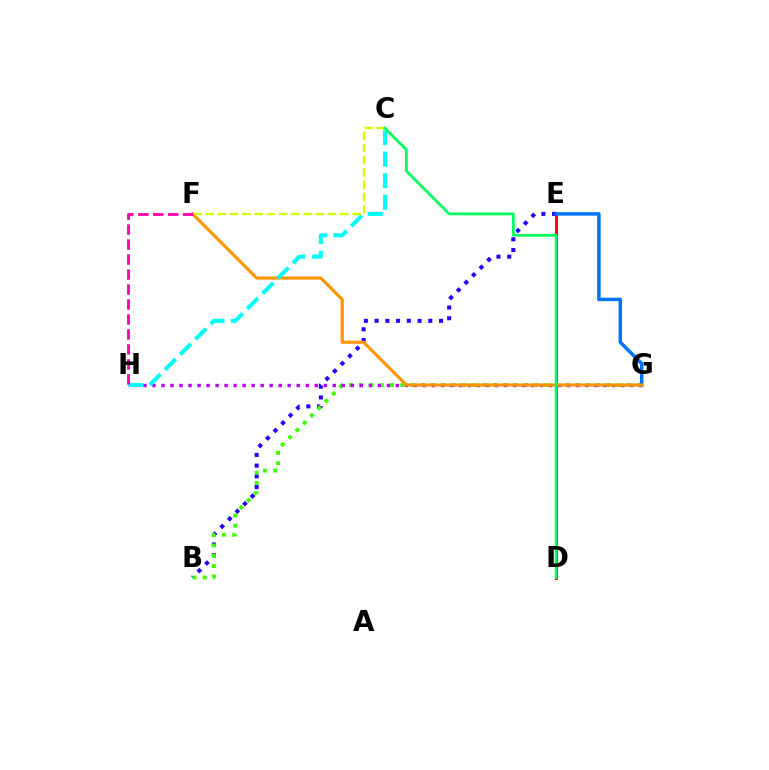{('D', 'E'): [{'color': '#ff0000', 'line_style': 'solid', 'thickness': 2.08}], ('B', 'E'): [{'color': '#2500ff', 'line_style': 'dotted', 'thickness': 2.92}], ('B', 'G'): [{'color': '#3dff00', 'line_style': 'dotted', 'thickness': 2.8}], ('G', 'H'): [{'color': '#b900ff', 'line_style': 'dotted', 'thickness': 2.45}], ('E', 'G'): [{'color': '#0074ff', 'line_style': 'solid', 'thickness': 2.52}], ('F', 'G'): [{'color': '#ff9400', 'line_style': 'solid', 'thickness': 2.25}], ('C', 'H'): [{'color': '#00fff6', 'line_style': 'dashed', 'thickness': 2.92}], ('C', 'F'): [{'color': '#d1ff00', 'line_style': 'dashed', 'thickness': 1.66}], ('C', 'D'): [{'color': '#00ff5c', 'line_style': 'solid', 'thickness': 1.98}], ('F', 'H'): [{'color': '#ff00ac', 'line_style': 'dashed', 'thickness': 2.03}]}